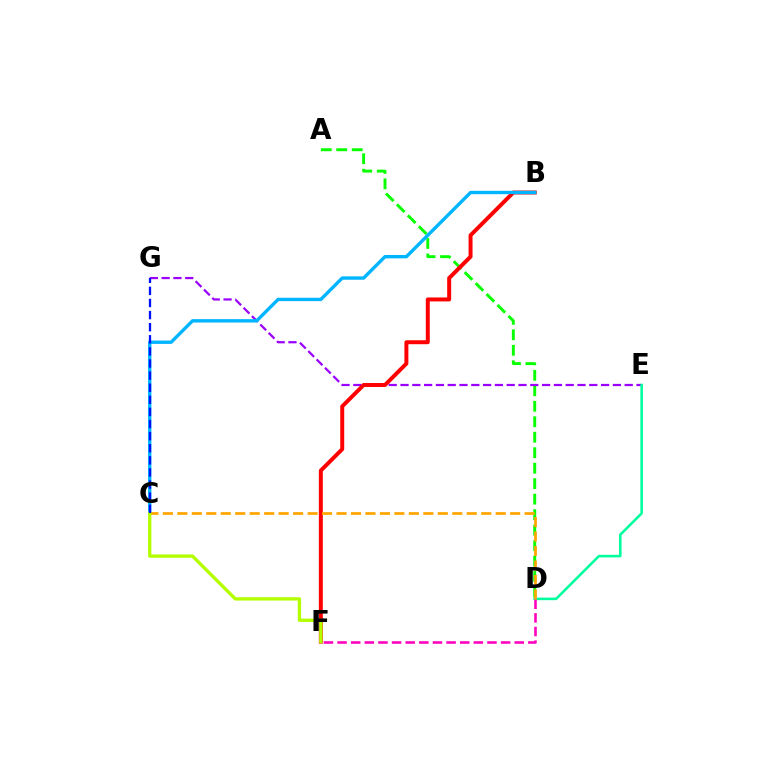{('A', 'D'): [{'color': '#08ff00', 'line_style': 'dashed', 'thickness': 2.1}], ('E', 'G'): [{'color': '#9b00ff', 'line_style': 'dashed', 'thickness': 1.6}], ('B', 'F'): [{'color': '#ff0000', 'line_style': 'solid', 'thickness': 2.85}], ('D', 'E'): [{'color': '#00ff9d', 'line_style': 'solid', 'thickness': 1.85}], ('D', 'F'): [{'color': '#ff00bd', 'line_style': 'dashed', 'thickness': 1.85}], ('B', 'C'): [{'color': '#00b5ff', 'line_style': 'solid', 'thickness': 2.43}], ('C', 'D'): [{'color': '#ffa500', 'line_style': 'dashed', 'thickness': 1.97}], ('C', 'F'): [{'color': '#b3ff00', 'line_style': 'solid', 'thickness': 2.4}], ('C', 'G'): [{'color': '#0010ff', 'line_style': 'dashed', 'thickness': 1.64}]}